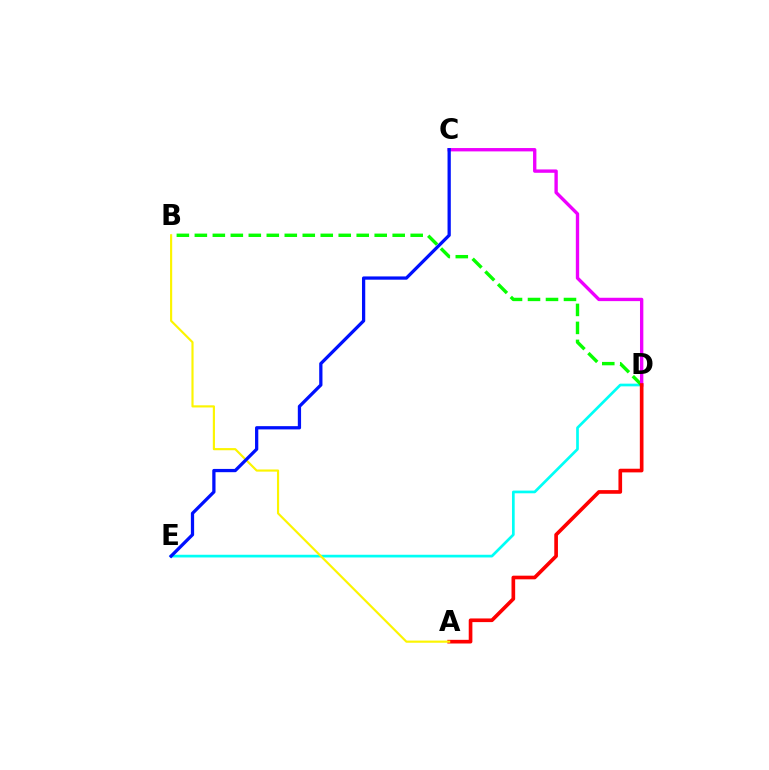{('D', 'E'): [{'color': '#00fff6', 'line_style': 'solid', 'thickness': 1.94}], ('B', 'D'): [{'color': '#08ff00', 'line_style': 'dashed', 'thickness': 2.44}], ('C', 'D'): [{'color': '#ee00ff', 'line_style': 'solid', 'thickness': 2.41}], ('A', 'D'): [{'color': '#ff0000', 'line_style': 'solid', 'thickness': 2.63}], ('A', 'B'): [{'color': '#fcf500', 'line_style': 'solid', 'thickness': 1.55}], ('C', 'E'): [{'color': '#0010ff', 'line_style': 'solid', 'thickness': 2.35}]}